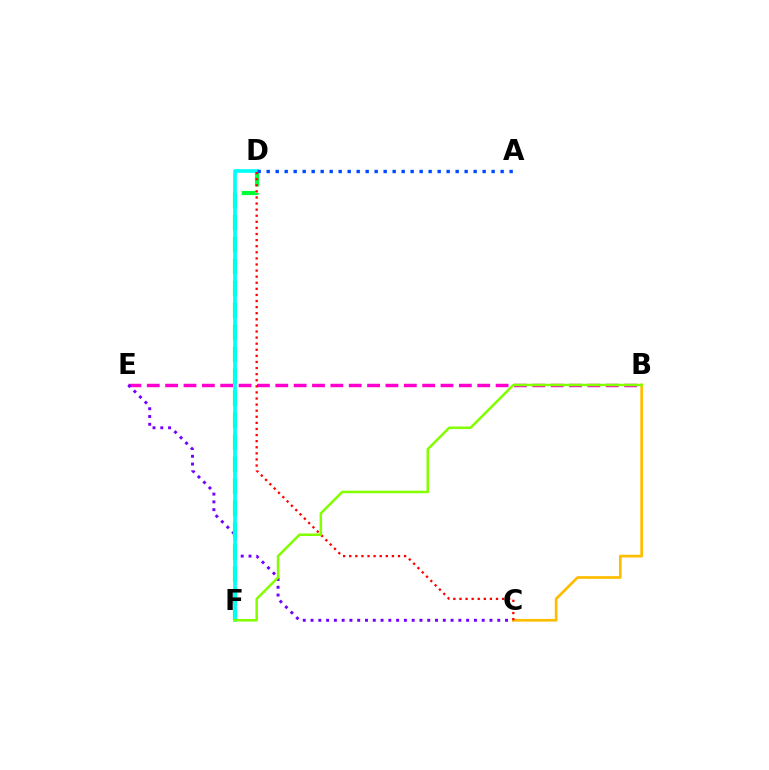{('B', 'E'): [{'color': '#ff00cf', 'line_style': 'dashed', 'thickness': 2.49}], ('C', 'E'): [{'color': '#7200ff', 'line_style': 'dotted', 'thickness': 2.11}], ('D', 'F'): [{'color': '#00ff39', 'line_style': 'dashed', 'thickness': 2.98}, {'color': '#00fff6', 'line_style': 'solid', 'thickness': 2.65}], ('B', 'C'): [{'color': '#ffbd00', 'line_style': 'solid', 'thickness': 1.94}], ('A', 'D'): [{'color': '#004bff', 'line_style': 'dotted', 'thickness': 2.44}], ('C', 'D'): [{'color': '#ff0000', 'line_style': 'dotted', 'thickness': 1.66}], ('B', 'F'): [{'color': '#84ff00', 'line_style': 'solid', 'thickness': 1.82}]}